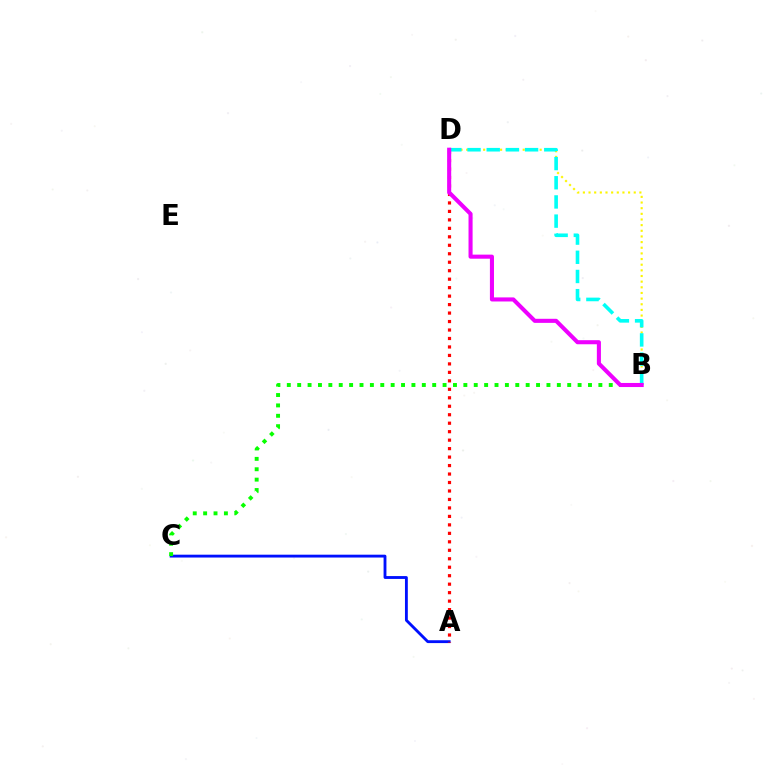{('B', 'D'): [{'color': '#fcf500', 'line_style': 'dotted', 'thickness': 1.54}, {'color': '#00fff6', 'line_style': 'dashed', 'thickness': 2.61}, {'color': '#ee00ff', 'line_style': 'solid', 'thickness': 2.93}], ('A', 'C'): [{'color': '#0010ff', 'line_style': 'solid', 'thickness': 2.05}], ('B', 'C'): [{'color': '#08ff00', 'line_style': 'dotted', 'thickness': 2.82}], ('A', 'D'): [{'color': '#ff0000', 'line_style': 'dotted', 'thickness': 2.3}]}